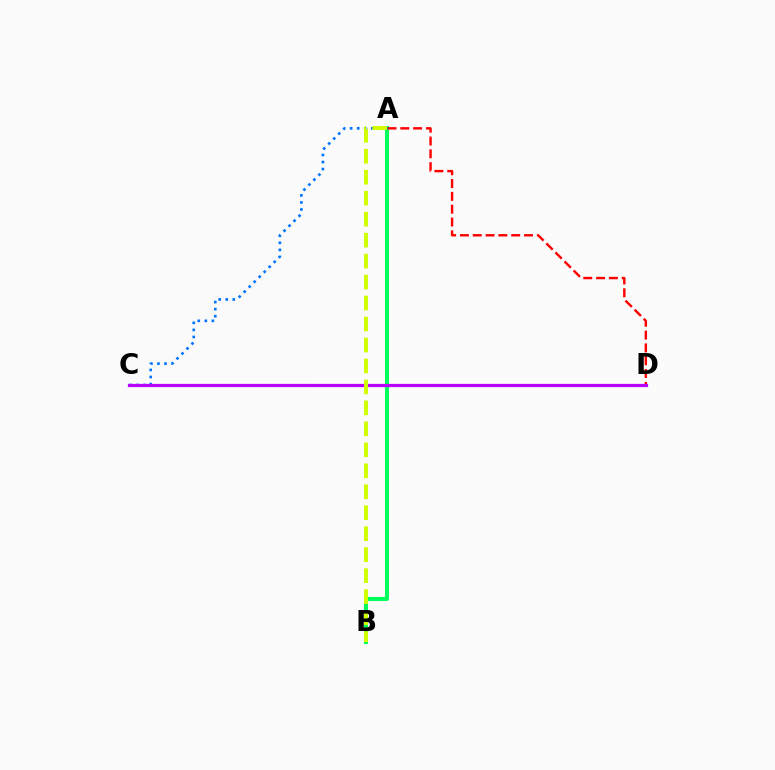{('A', 'B'): [{'color': '#00ff5c', 'line_style': 'solid', 'thickness': 2.92}, {'color': '#d1ff00', 'line_style': 'dashed', 'thickness': 2.85}], ('A', 'D'): [{'color': '#ff0000', 'line_style': 'dashed', 'thickness': 1.74}], ('A', 'C'): [{'color': '#0074ff', 'line_style': 'dotted', 'thickness': 1.92}], ('C', 'D'): [{'color': '#b900ff', 'line_style': 'solid', 'thickness': 2.33}]}